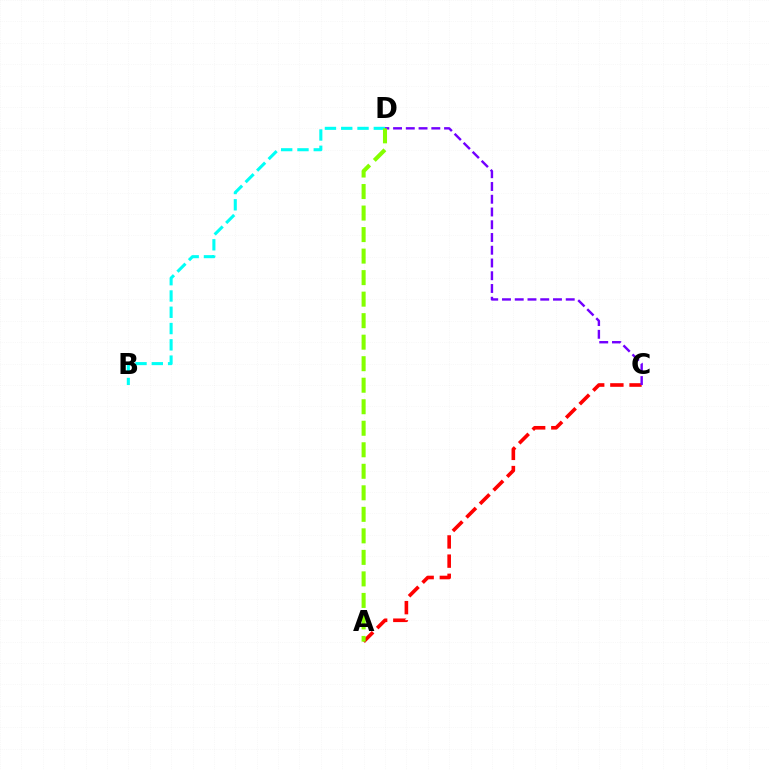{('B', 'D'): [{'color': '#00fff6', 'line_style': 'dashed', 'thickness': 2.21}], ('A', 'C'): [{'color': '#ff0000', 'line_style': 'dashed', 'thickness': 2.61}], ('C', 'D'): [{'color': '#7200ff', 'line_style': 'dashed', 'thickness': 1.73}], ('A', 'D'): [{'color': '#84ff00', 'line_style': 'dashed', 'thickness': 2.92}]}